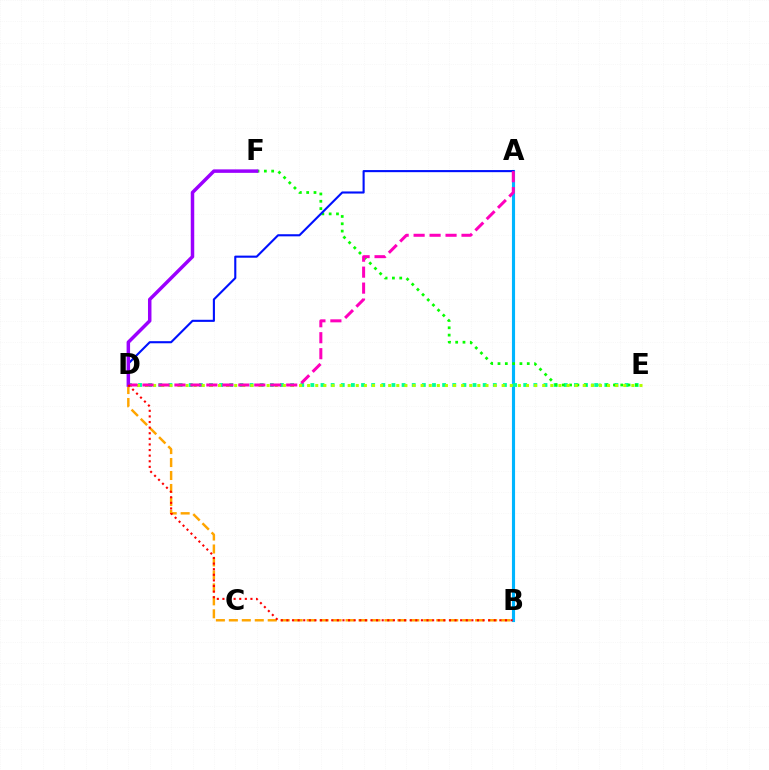{('A', 'B'): [{'color': '#00b5ff', 'line_style': 'solid', 'thickness': 2.25}], ('D', 'E'): [{'color': '#00ff9d', 'line_style': 'dotted', 'thickness': 2.75}, {'color': '#b3ff00', 'line_style': 'dotted', 'thickness': 2.2}], ('E', 'F'): [{'color': '#08ff00', 'line_style': 'dotted', 'thickness': 1.99}], ('B', 'D'): [{'color': '#ffa500', 'line_style': 'dashed', 'thickness': 1.76}, {'color': '#ff0000', 'line_style': 'dotted', 'thickness': 1.52}], ('A', 'D'): [{'color': '#0010ff', 'line_style': 'solid', 'thickness': 1.52}, {'color': '#ff00bd', 'line_style': 'dashed', 'thickness': 2.17}], ('D', 'F'): [{'color': '#9b00ff', 'line_style': 'solid', 'thickness': 2.51}]}